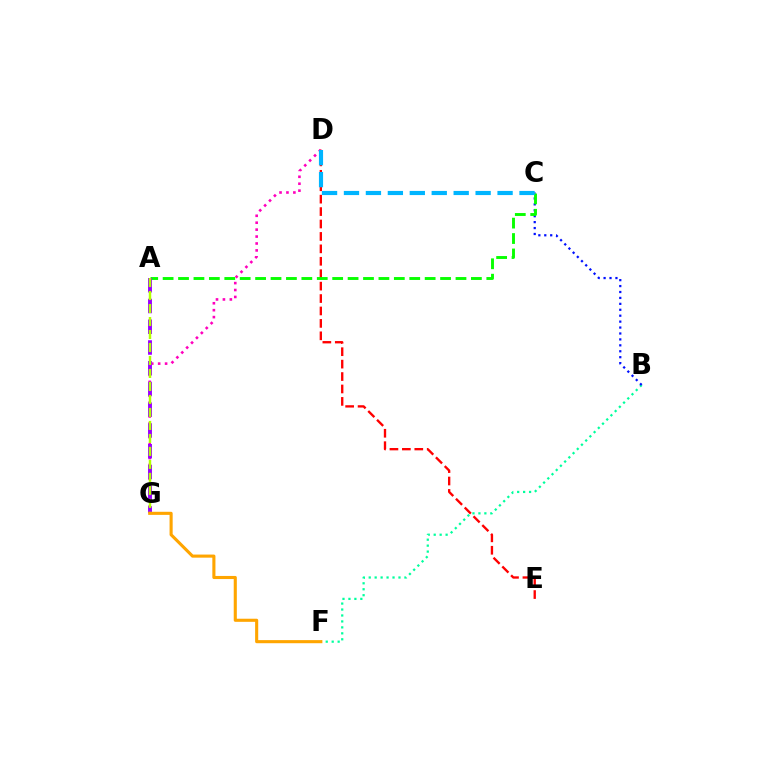{('B', 'F'): [{'color': '#00ff9d', 'line_style': 'dotted', 'thickness': 1.62}], ('D', 'G'): [{'color': '#ff00bd', 'line_style': 'dotted', 'thickness': 1.88}], ('D', 'E'): [{'color': '#ff0000', 'line_style': 'dashed', 'thickness': 1.69}], ('B', 'C'): [{'color': '#0010ff', 'line_style': 'dotted', 'thickness': 1.61}], ('A', 'C'): [{'color': '#08ff00', 'line_style': 'dashed', 'thickness': 2.09}], ('A', 'G'): [{'color': '#9b00ff', 'line_style': 'dashed', 'thickness': 2.82}, {'color': '#b3ff00', 'line_style': 'dashed', 'thickness': 1.76}], ('C', 'D'): [{'color': '#00b5ff', 'line_style': 'dashed', 'thickness': 2.98}], ('F', 'G'): [{'color': '#ffa500', 'line_style': 'solid', 'thickness': 2.23}]}